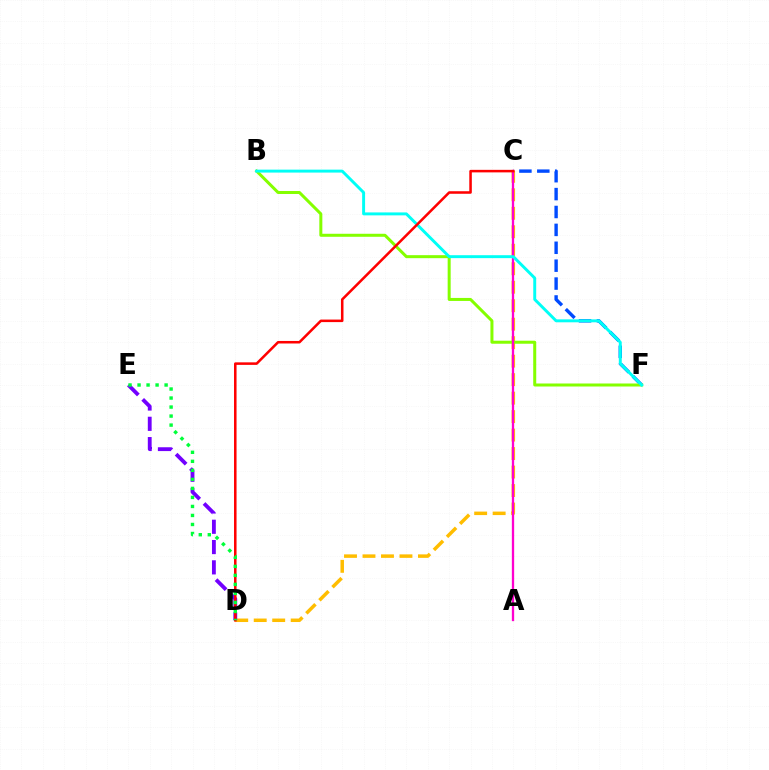{('C', 'F'): [{'color': '#004bff', 'line_style': 'dashed', 'thickness': 2.43}], ('C', 'D'): [{'color': '#ffbd00', 'line_style': 'dashed', 'thickness': 2.51}, {'color': '#ff0000', 'line_style': 'solid', 'thickness': 1.83}], ('B', 'F'): [{'color': '#84ff00', 'line_style': 'solid', 'thickness': 2.17}, {'color': '#00fff6', 'line_style': 'solid', 'thickness': 2.12}], ('A', 'C'): [{'color': '#ff00cf', 'line_style': 'solid', 'thickness': 1.66}], ('D', 'E'): [{'color': '#7200ff', 'line_style': 'dashed', 'thickness': 2.76}, {'color': '#00ff39', 'line_style': 'dotted', 'thickness': 2.45}]}